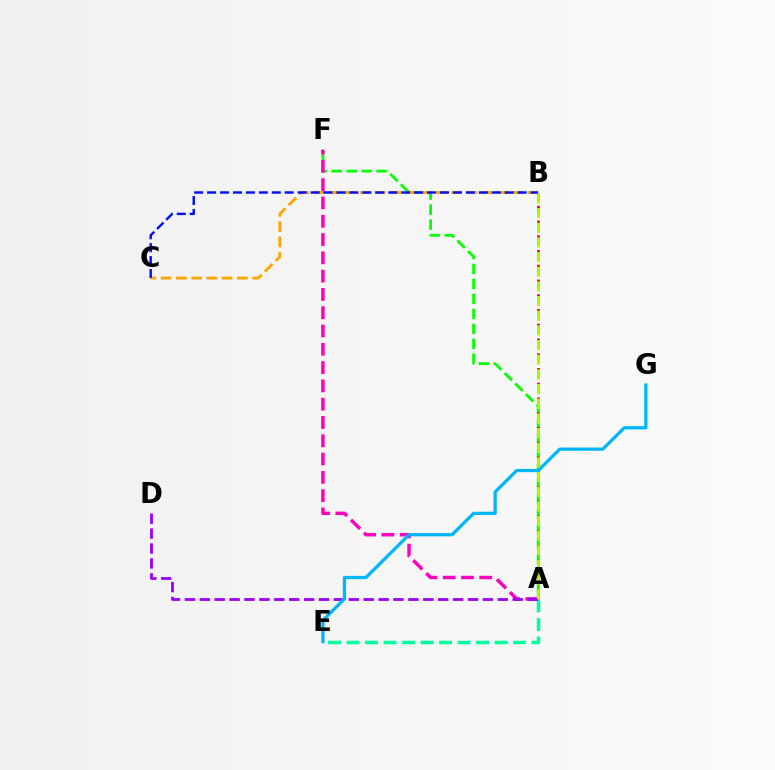{('A', 'E'): [{'color': '#00ff9d', 'line_style': 'dashed', 'thickness': 2.51}], ('A', 'F'): [{'color': '#08ff00', 'line_style': 'dashed', 'thickness': 2.03}, {'color': '#ff00bd', 'line_style': 'dashed', 'thickness': 2.49}], ('A', 'B'): [{'color': '#ff0000', 'line_style': 'dashed', 'thickness': 2.0}, {'color': '#b3ff00', 'line_style': 'dashed', 'thickness': 1.99}], ('A', 'D'): [{'color': '#9b00ff', 'line_style': 'dashed', 'thickness': 2.02}], ('B', 'C'): [{'color': '#ffa500', 'line_style': 'dashed', 'thickness': 2.07}, {'color': '#0010ff', 'line_style': 'dashed', 'thickness': 1.76}], ('E', 'G'): [{'color': '#00b5ff', 'line_style': 'solid', 'thickness': 2.33}]}